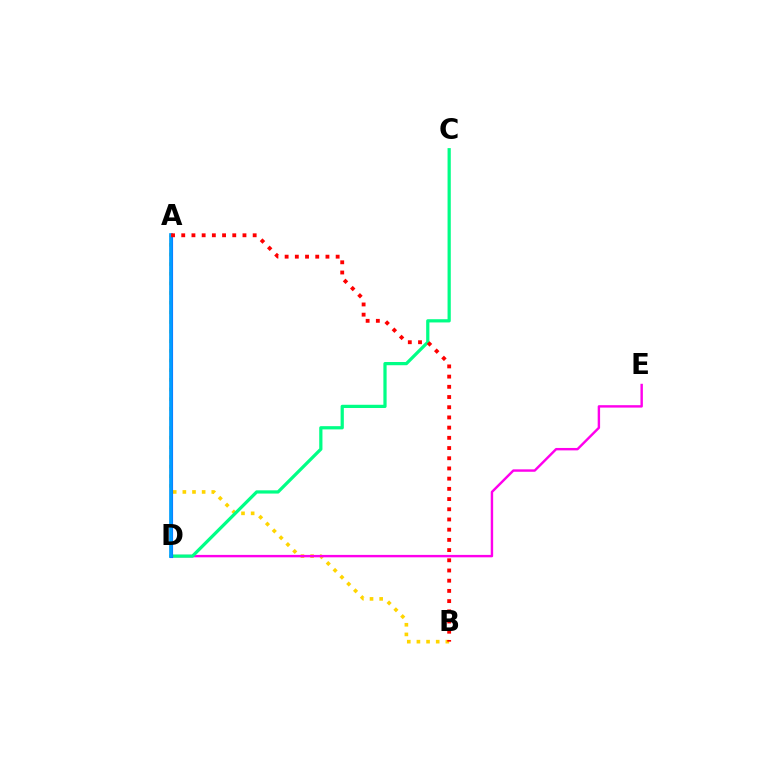{('A', 'B'): [{'color': '#ffd500', 'line_style': 'dotted', 'thickness': 2.62}, {'color': '#ff0000', 'line_style': 'dotted', 'thickness': 2.77}], ('D', 'E'): [{'color': '#ff00ed', 'line_style': 'solid', 'thickness': 1.74}], ('A', 'D'): [{'color': '#4fff00', 'line_style': 'solid', 'thickness': 1.55}, {'color': '#3700ff', 'line_style': 'solid', 'thickness': 2.24}, {'color': '#009eff', 'line_style': 'solid', 'thickness': 2.65}], ('C', 'D'): [{'color': '#00ff86', 'line_style': 'solid', 'thickness': 2.33}]}